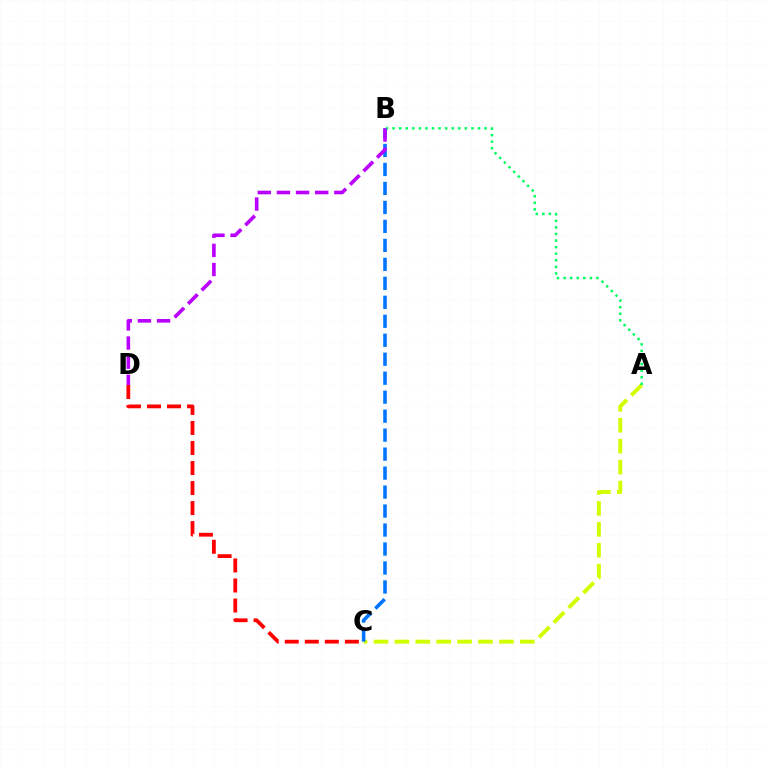{('A', 'C'): [{'color': '#d1ff00', 'line_style': 'dashed', 'thickness': 2.84}], ('B', 'C'): [{'color': '#0074ff', 'line_style': 'dashed', 'thickness': 2.58}], ('A', 'B'): [{'color': '#00ff5c', 'line_style': 'dotted', 'thickness': 1.79}], ('C', 'D'): [{'color': '#ff0000', 'line_style': 'dashed', 'thickness': 2.72}], ('B', 'D'): [{'color': '#b900ff', 'line_style': 'dashed', 'thickness': 2.6}]}